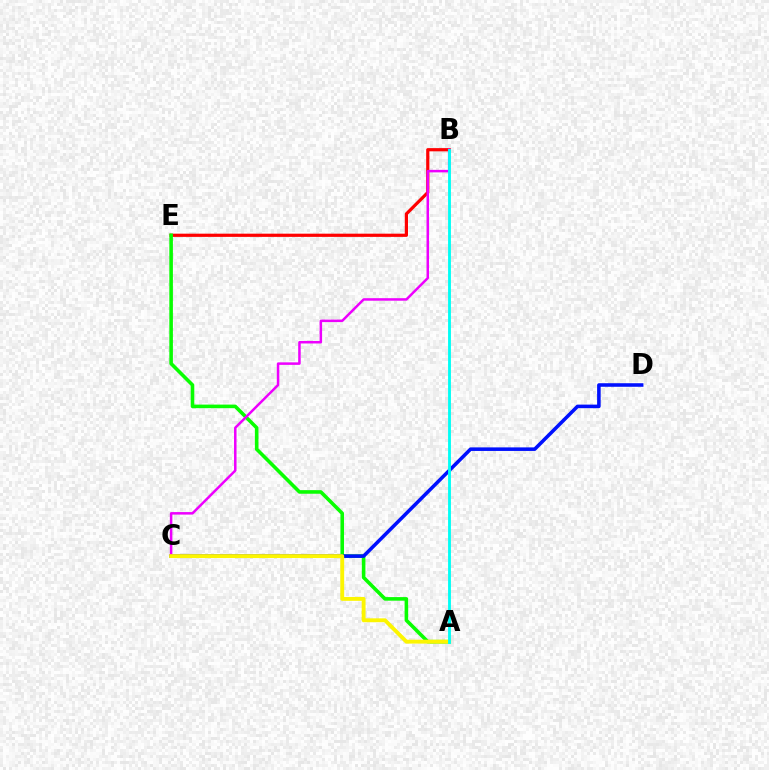{('B', 'E'): [{'color': '#ff0000', 'line_style': 'solid', 'thickness': 2.31}], ('A', 'E'): [{'color': '#08ff00', 'line_style': 'solid', 'thickness': 2.58}], ('C', 'D'): [{'color': '#0010ff', 'line_style': 'solid', 'thickness': 2.56}], ('B', 'C'): [{'color': '#ee00ff', 'line_style': 'solid', 'thickness': 1.81}], ('A', 'C'): [{'color': '#fcf500', 'line_style': 'solid', 'thickness': 2.8}], ('A', 'B'): [{'color': '#00fff6', 'line_style': 'solid', 'thickness': 2.06}]}